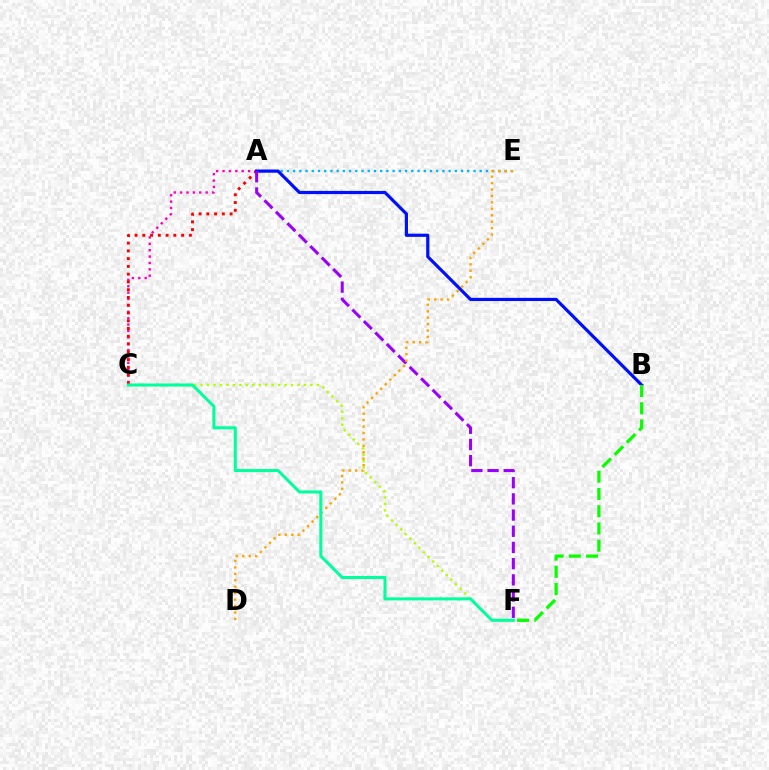{('A', 'C'): [{'color': '#ff00bd', 'line_style': 'dotted', 'thickness': 1.73}, {'color': '#ff0000', 'line_style': 'dotted', 'thickness': 2.11}], ('A', 'E'): [{'color': '#00b5ff', 'line_style': 'dotted', 'thickness': 1.69}], ('C', 'F'): [{'color': '#b3ff00', 'line_style': 'dotted', 'thickness': 1.75}, {'color': '#00ff9d', 'line_style': 'solid', 'thickness': 2.19}], ('A', 'B'): [{'color': '#0010ff', 'line_style': 'solid', 'thickness': 2.3}], ('A', 'F'): [{'color': '#9b00ff', 'line_style': 'dashed', 'thickness': 2.2}], ('D', 'E'): [{'color': '#ffa500', 'line_style': 'dotted', 'thickness': 1.75}], ('B', 'F'): [{'color': '#08ff00', 'line_style': 'dashed', 'thickness': 2.34}]}